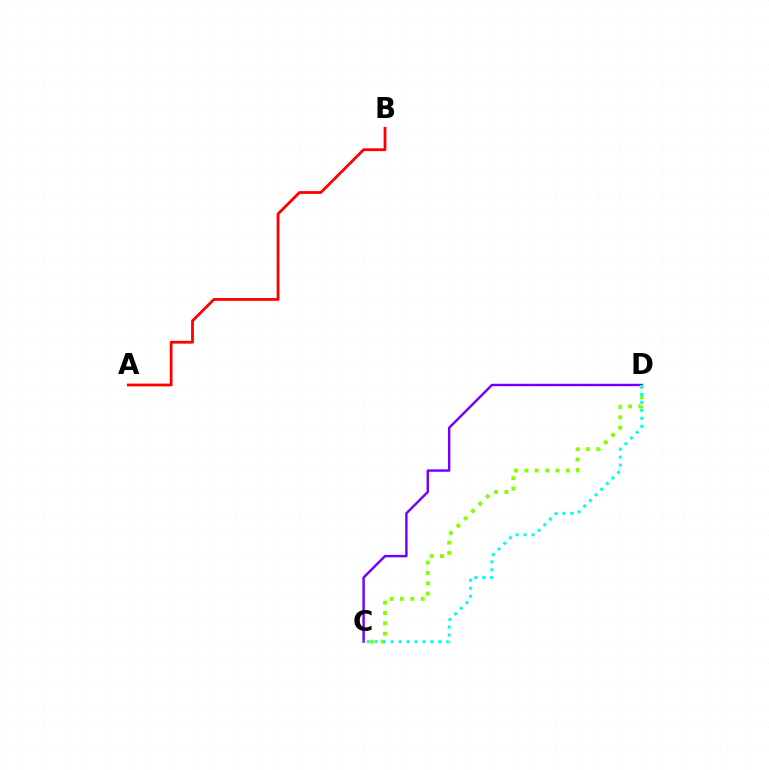{('C', 'D'): [{'color': '#7200ff', 'line_style': 'solid', 'thickness': 1.74}, {'color': '#84ff00', 'line_style': 'dotted', 'thickness': 2.81}, {'color': '#00fff6', 'line_style': 'dotted', 'thickness': 2.16}], ('A', 'B'): [{'color': '#ff0000', 'line_style': 'solid', 'thickness': 2.02}]}